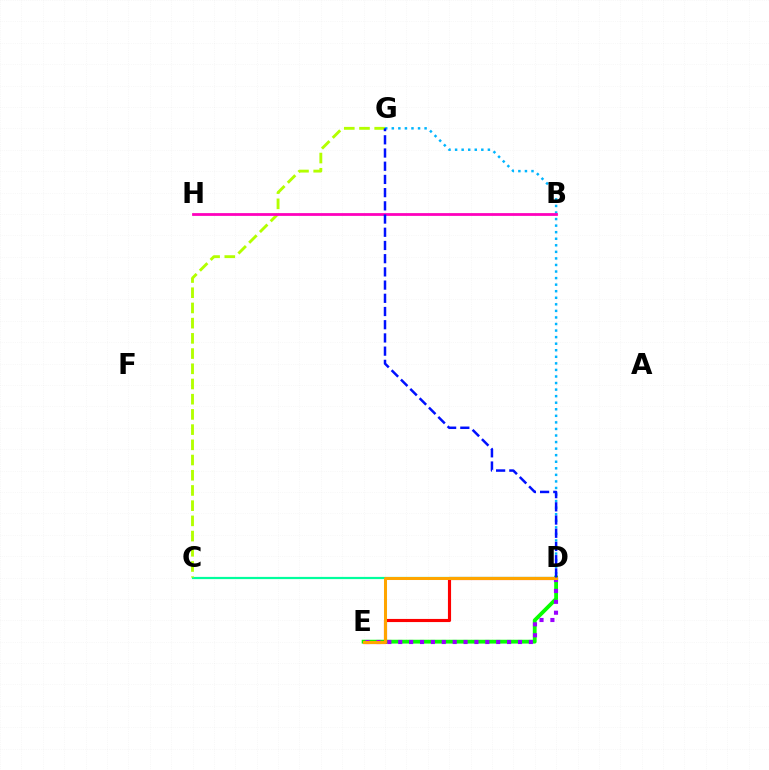{('D', 'E'): [{'color': '#08ff00', 'line_style': 'solid', 'thickness': 2.75}, {'color': '#ff0000', 'line_style': 'solid', 'thickness': 2.26}, {'color': '#9b00ff', 'line_style': 'dotted', 'thickness': 2.96}, {'color': '#ffa500', 'line_style': 'solid', 'thickness': 2.18}], ('C', 'D'): [{'color': '#00ff9d', 'line_style': 'solid', 'thickness': 1.59}], ('D', 'G'): [{'color': '#00b5ff', 'line_style': 'dotted', 'thickness': 1.78}, {'color': '#0010ff', 'line_style': 'dashed', 'thickness': 1.79}], ('C', 'G'): [{'color': '#b3ff00', 'line_style': 'dashed', 'thickness': 2.07}], ('B', 'H'): [{'color': '#ff00bd', 'line_style': 'solid', 'thickness': 2.0}]}